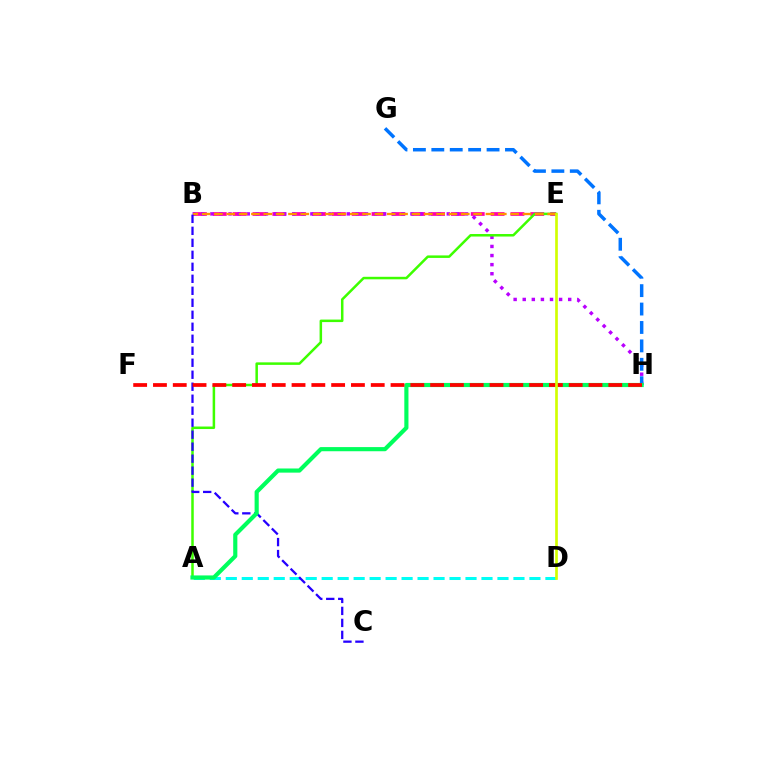{('B', 'E'): [{'color': '#ff00ac', 'line_style': 'dashed', 'thickness': 2.7}, {'color': '#ff9400', 'line_style': 'dashed', 'thickness': 1.68}], ('A', 'D'): [{'color': '#00fff6', 'line_style': 'dashed', 'thickness': 2.17}], ('B', 'H'): [{'color': '#b900ff', 'line_style': 'dotted', 'thickness': 2.47}], ('A', 'E'): [{'color': '#3dff00', 'line_style': 'solid', 'thickness': 1.81}], ('G', 'H'): [{'color': '#0074ff', 'line_style': 'dashed', 'thickness': 2.5}], ('B', 'C'): [{'color': '#2500ff', 'line_style': 'dashed', 'thickness': 1.63}], ('A', 'H'): [{'color': '#00ff5c', 'line_style': 'solid', 'thickness': 2.98}], ('F', 'H'): [{'color': '#ff0000', 'line_style': 'dashed', 'thickness': 2.69}], ('D', 'E'): [{'color': '#d1ff00', 'line_style': 'solid', 'thickness': 1.92}]}